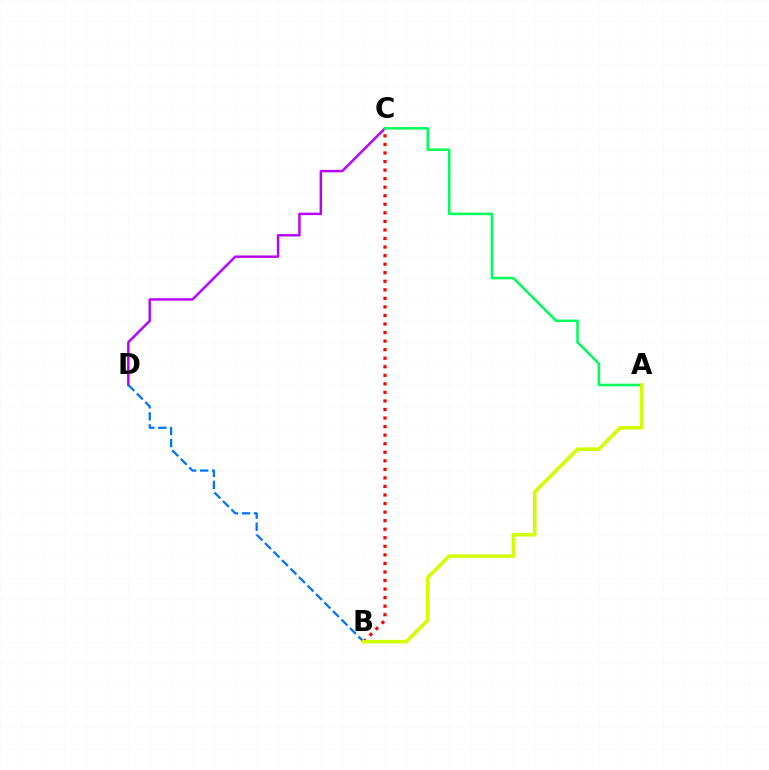{('C', 'D'): [{'color': '#b900ff', 'line_style': 'solid', 'thickness': 1.76}], ('B', 'D'): [{'color': '#0074ff', 'line_style': 'dashed', 'thickness': 1.63}], ('B', 'C'): [{'color': '#ff0000', 'line_style': 'dotted', 'thickness': 2.32}], ('A', 'C'): [{'color': '#00ff5c', 'line_style': 'solid', 'thickness': 1.85}], ('A', 'B'): [{'color': '#d1ff00', 'line_style': 'solid', 'thickness': 2.6}]}